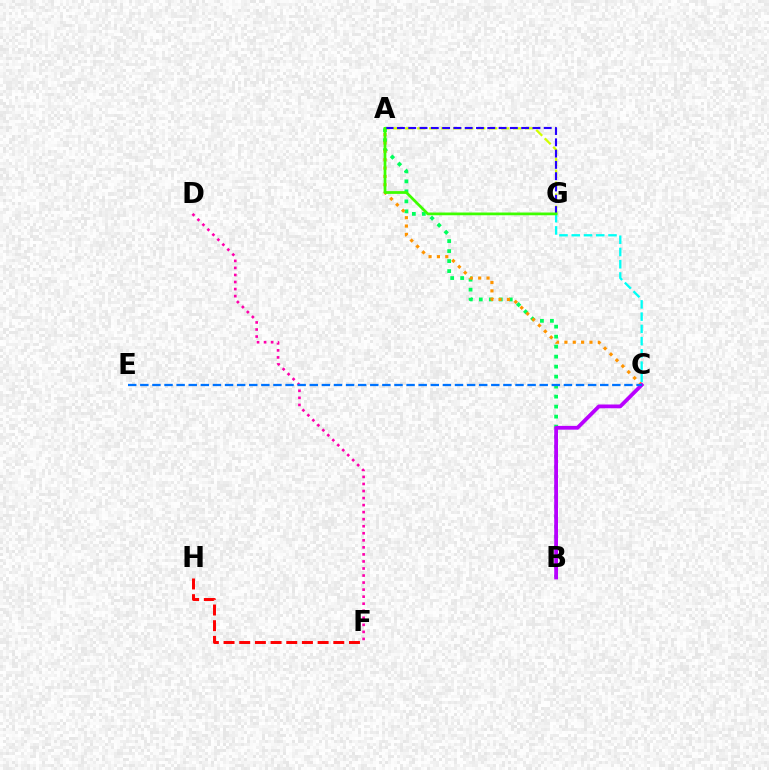{('F', 'H'): [{'color': '#ff0000', 'line_style': 'dashed', 'thickness': 2.13}], ('C', 'G'): [{'color': '#00fff6', 'line_style': 'dashed', 'thickness': 1.66}], ('A', 'G'): [{'color': '#d1ff00', 'line_style': 'dashed', 'thickness': 1.63}, {'color': '#2500ff', 'line_style': 'dashed', 'thickness': 1.53}, {'color': '#3dff00', 'line_style': 'solid', 'thickness': 1.98}], ('A', 'B'): [{'color': '#00ff5c', 'line_style': 'dotted', 'thickness': 2.72}], ('A', 'C'): [{'color': '#ff9400', 'line_style': 'dotted', 'thickness': 2.27}], ('D', 'F'): [{'color': '#ff00ac', 'line_style': 'dotted', 'thickness': 1.91}], ('B', 'C'): [{'color': '#b900ff', 'line_style': 'solid', 'thickness': 2.72}], ('C', 'E'): [{'color': '#0074ff', 'line_style': 'dashed', 'thickness': 1.64}]}